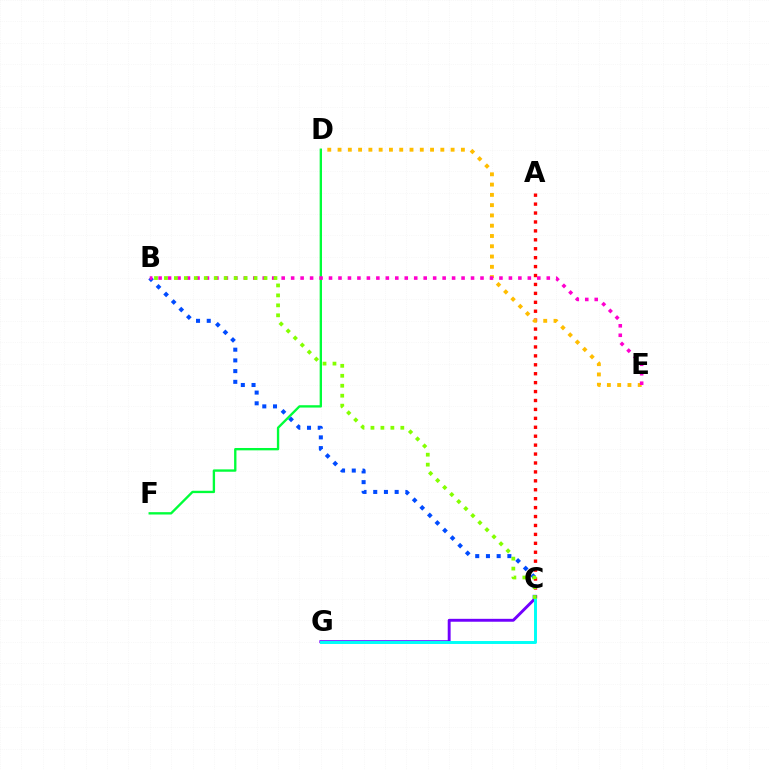{('A', 'C'): [{'color': '#ff0000', 'line_style': 'dotted', 'thickness': 2.43}], ('D', 'F'): [{'color': '#00ff39', 'line_style': 'solid', 'thickness': 1.69}], ('C', 'G'): [{'color': '#7200ff', 'line_style': 'solid', 'thickness': 2.09}, {'color': '#00fff6', 'line_style': 'solid', 'thickness': 2.12}], ('B', 'C'): [{'color': '#004bff', 'line_style': 'dotted', 'thickness': 2.91}, {'color': '#84ff00', 'line_style': 'dotted', 'thickness': 2.71}], ('D', 'E'): [{'color': '#ffbd00', 'line_style': 'dotted', 'thickness': 2.79}], ('B', 'E'): [{'color': '#ff00cf', 'line_style': 'dotted', 'thickness': 2.57}]}